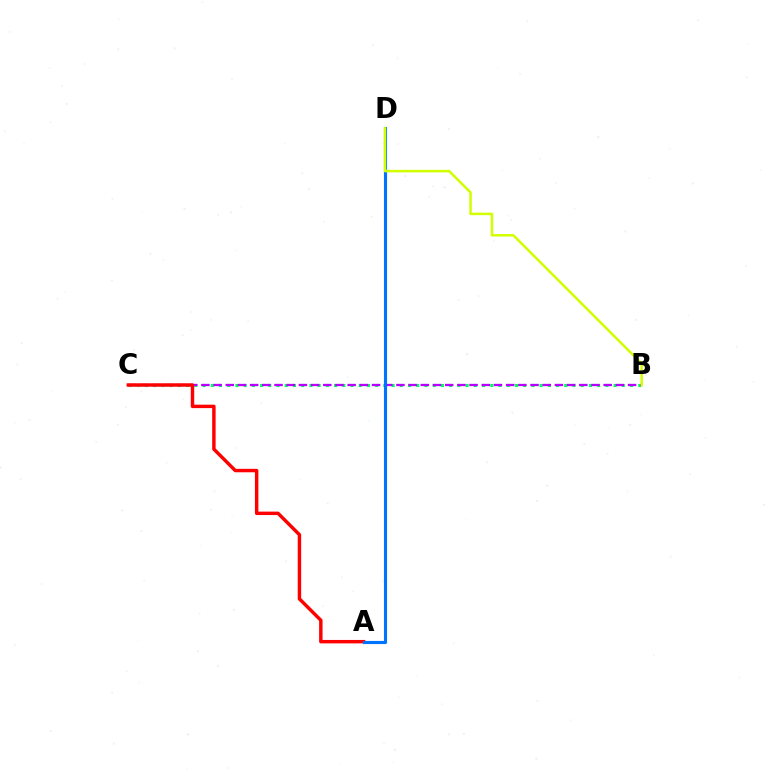{('B', 'C'): [{'color': '#00ff5c', 'line_style': 'dotted', 'thickness': 2.23}, {'color': '#b900ff', 'line_style': 'dashed', 'thickness': 1.66}], ('A', 'C'): [{'color': '#ff0000', 'line_style': 'solid', 'thickness': 2.48}], ('A', 'D'): [{'color': '#0074ff', 'line_style': 'solid', 'thickness': 2.24}], ('B', 'D'): [{'color': '#d1ff00', 'line_style': 'solid', 'thickness': 1.8}]}